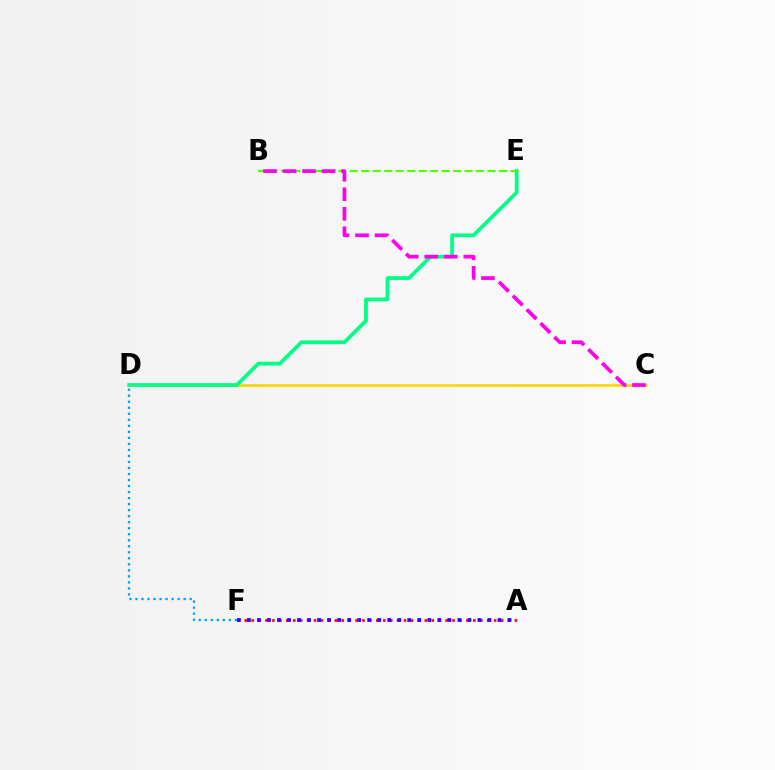{('C', 'D'): [{'color': '#ffd500', 'line_style': 'solid', 'thickness': 1.88}], ('A', 'F'): [{'color': '#ff0000', 'line_style': 'dotted', 'thickness': 1.88}, {'color': '#3700ff', 'line_style': 'dotted', 'thickness': 2.72}], ('D', 'E'): [{'color': '#00ff86', 'line_style': 'solid', 'thickness': 2.69}], ('D', 'F'): [{'color': '#009eff', 'line_style': 'dotted', 'thickness': 1.64}], ('B', 'E'): [{'color': '#4fff00', 'line_style': 'dashed', 'thickness': 1.56}], ('B', 'C'): [{'color': '#ff00ed', 'line_style': 'dashed', 'thickness': 2.65}]}